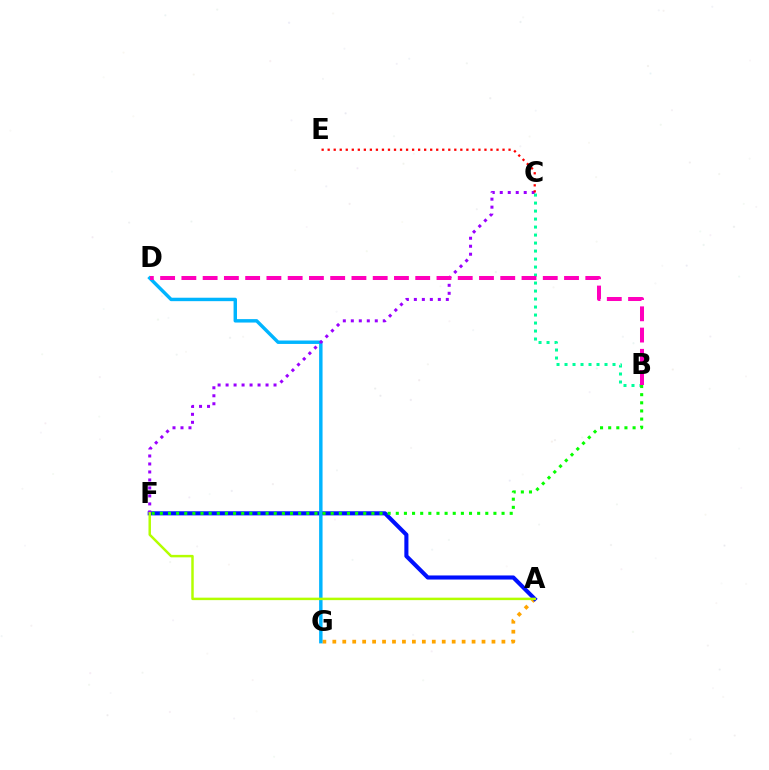{('A', 'G'): [{'color': '#ffa500', 'line_style': 'dotted', 'thickness': 2.7}], ('A', 'F'): [{'color': '#0010ff', 'line_style': 'solid', 'thickness': 2.94}, {'color': '#b3ff00', 'line_style': 'solid', 'thickness': 1.78}], ('D', 'G'): [{'color': '#00b5ff', 'line_style': 'solid', 'thickness': 2.47}], ('C', 'F'): [{'color': '#9b00ff', 'line_style': 'dotted', 'thickness': 2.17}], ('B', 'C'): [{'color': '#00ff9d', 'line_style': 'dotted', 'thickness': 2.17}], ('B', 'D'): [{'color': '#ff00bd', 'line_style': 'dashed', 'thickness': 2.89}], ('C', 'E'): [{'color': '#ff0000', 'line_style': 'dotted', 'thickness': 1.64}], ('B', 'F'): [{'color': '#08ff00', 'line_style': 'dotted', 'thickness': 2.21}]}